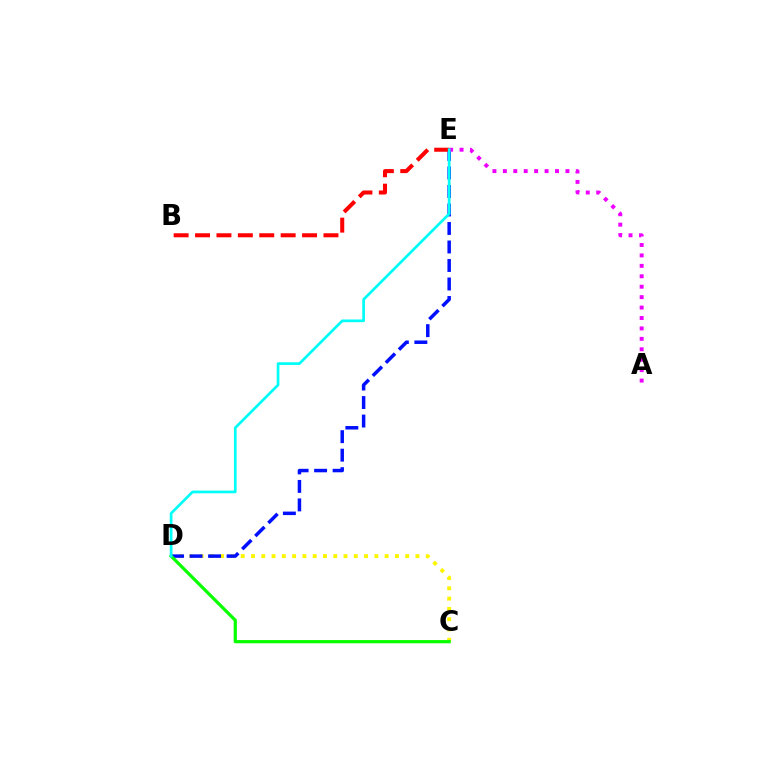{('C', 'D'): [{'color': '#fcf500', 'line_style': 'dotted', 'thickness': 2.79}, {'color': '#08ff00', 'line_style': 'solid', 'thickness': 2.32}], ('D', 'E'): [{'color': '#0010ff', 'line_style': 'dashed', 'thickness': 2.51}, {'color': '#00fff6', 'line_style': 'solid', 'thickness': 1.94}], ('A', 'E'): [{'color': '#ee00ff', 'line_style': 'dotted', 'thickness': 2.83}], ('B', 'E'): [{'color': '#ff0000', 'line_style': 'dashed', 'thickness': 2.91}]}